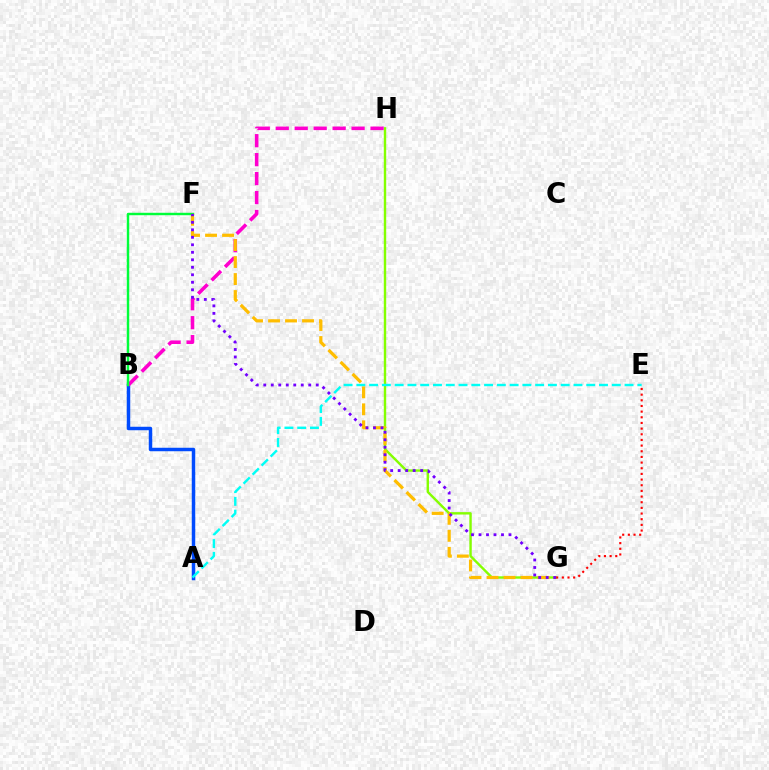{('G', 'H'): [{'color': '#84ff00', 'line_style': 'solid', 'thickness': 1.73}], ('A', 'B'): [{'color': '#004bff', 'line_style': 'solid', 'thickness': 2.5}], ('E', 'G'): [{'color': '#ff0000', 'line_style': 'dotted', 'thickness': 1.54}], ('B', 'H'): [{'color': '#ff00cf', 'line_style': 'dashed', 'thickness': 2.58}], ('B', 'F'): [{'color': '#00ff39', 'line_style': 'solid', 'thickness': 1.76}], ('F', 'G'): [{'color': '#ffbd00', 'line_style': 'dashed', 'thickness': 2.31}, {'color': '#7200ff', 'line_style': 'dotted', 'thickness': 2.04}], ('A', 'E'): [{'color': '#00fff6', 'line_style': 'dashed', 'thickness': 1.73}]}